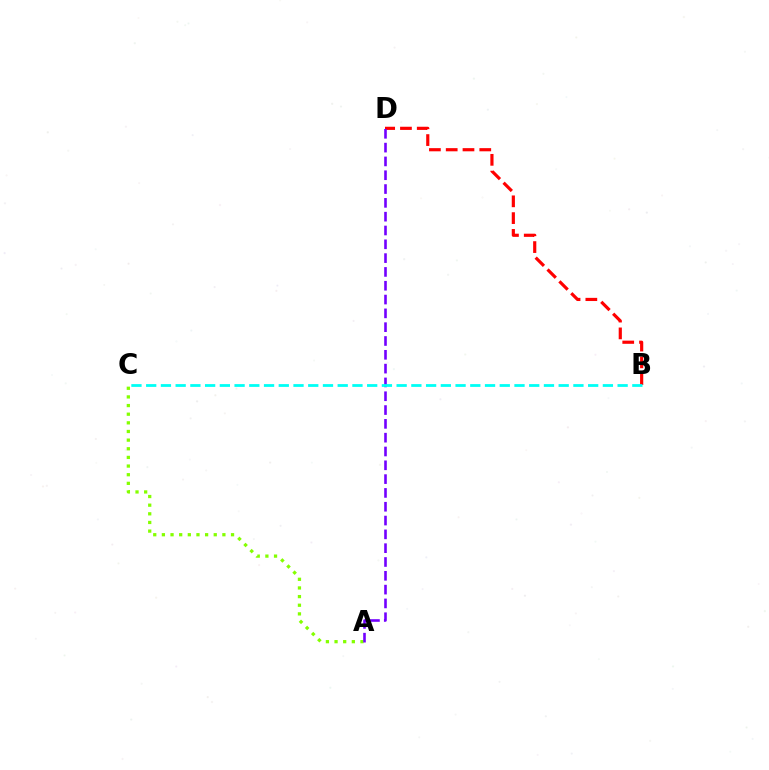{('B', 'D'): [{'color': '#ff0000', 'line_style': 'dashed', 'thickness': 2.28}], ('A', 'C'): [{'color': '#84ff00', 'line_style': 'dotted', 'thickness': 2.35}], ('A', 'D'): [{'color': '#7200ff', 'line_style': 'dashed', 'thickness': 1.88}], ('B', 'C'): [{'color': '#00fff6', 'line_style': 'dashed', 'thickness': 2.0}]}